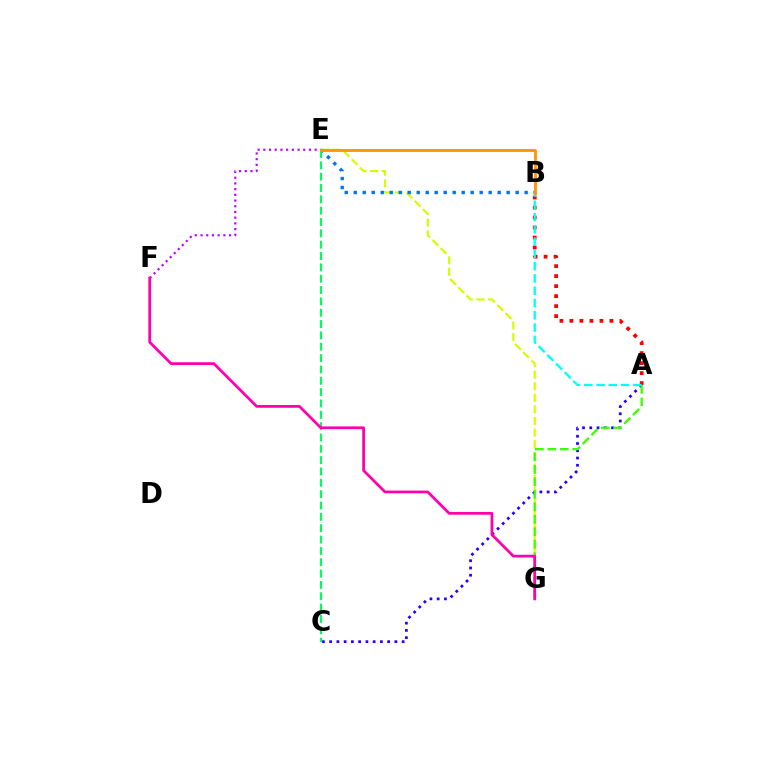{('E', 'G'): [{'color': '#d1ff00', 'line_style': 'dashed', 'thickness': 1.58}], ('B', 'E'): [{'color': '#0074ff', 'line_style': 'dotted', 'thickness': 2.44}, {'color': '#ff9400', 'line_style': 'solid', 'thickness': 2.04}], ('A', 'C'): [{'color': '#2500ff', 'line_style': 'dotted', 'thickness': 1.97}], ('C', 'E'): [{'color': '#00ff5c', 'line_style': 'dashed', 'thickness': 1.54}], ('A', 'B'): [{'color': '#ff0000', 'line_style': 'dotted', 'thickness': 2.72}, {'color': '#00fff6', 'line_style': 'dashed', 'thickness': 1.67}], ('A', 'G'): [{'color': '#3dff00', 'line_style': 'dashed', 'thickness': 1.69}], ('E', 'F'): [{'color': '#b900ff', 'line_style': 'dotted', 'thickness': 1.55}], ('F', 'G'): [{'color': '#ff00ac', 'line_style': 'solid', 'thickness': 1.99}]}